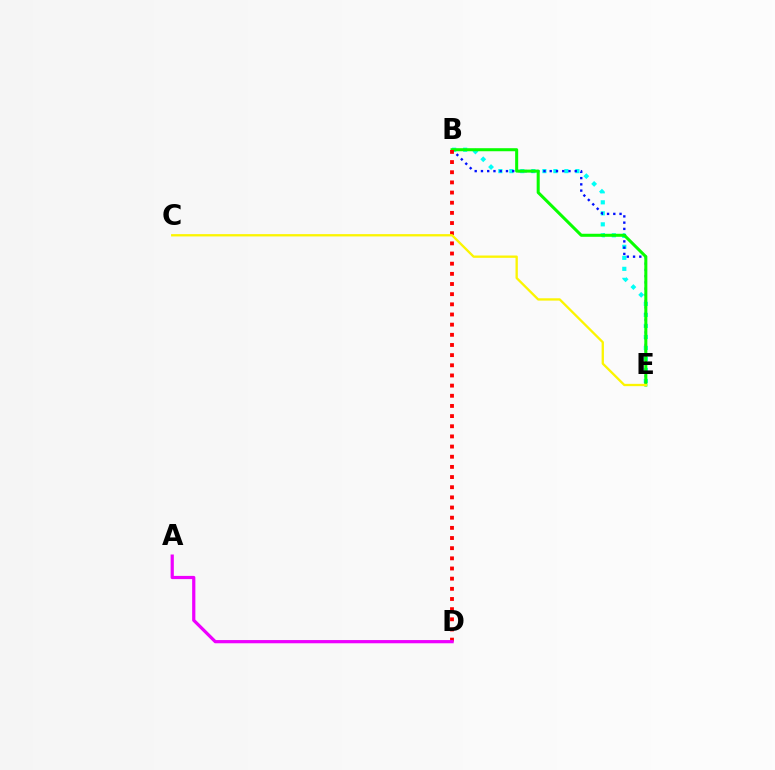{('B', 'E'): [{'color': '#00fff6', 'line_style': 'dotted', 'thickness': 2.99}, {'color': '#0010ff', 'line_style': 'dotted', 'thickness': 1.7}, {'color': '#08ff00', 'line_style': 'solid', 'thickness': 2.19}], ('B', 'D'): [{'color': '#ff0000', 'line_style': 'dotted', 'thickness': 2.76}], ('A', 'D'): [{'color': '#ee00ff', 'line_style': 'solid', 'thickness': 2.31}], ('C', 'E'): [{'color': '#fcf500', 'line_style': 'solid', 'thickness': 1.67}]}